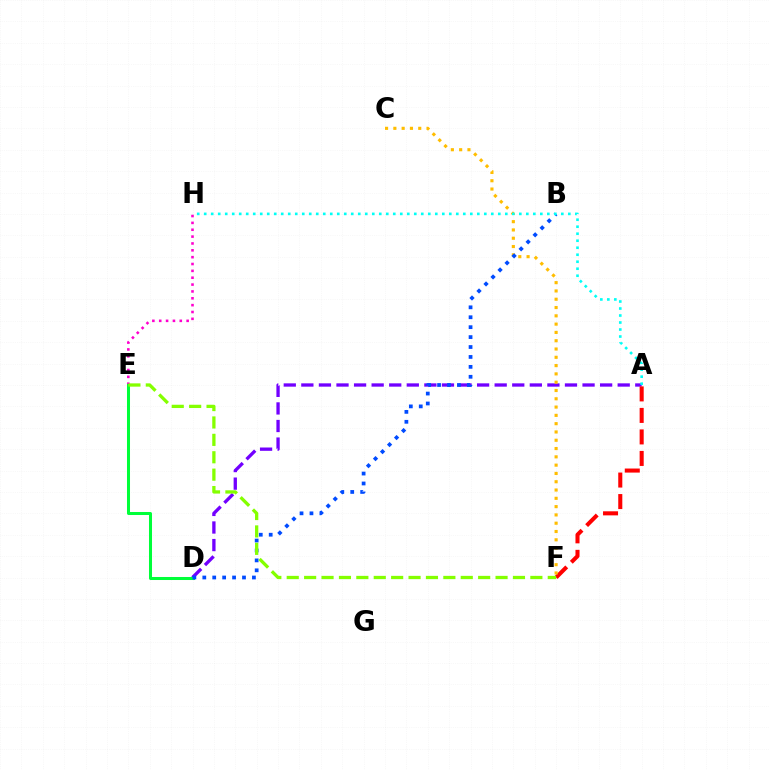{('A', 'D'): [{'color': '#7200ff', 'line_style': 'dashed', 'thickness': 2.39}], ('A', 'F'): [{'color': '#ff0000', 'line_style': 'dashed', 'thickness': 2.92}], ('E', 'H'): [{'color': '#ff00cf', 'line_style': 'dotted', 'thickness': 1.86}], ('C', 'F'): [{'color': '#ffbd00', 'line_style': 'dotted', 'thickness': 2.25}], ('D', 'E'): [{'color': '#00ff39', 'line_style': 'solid', 'thickness': 2.18}], ('B', 'D'): [{'color': '#004bff', 'line_style': 'dotted', 'thickness': 2.7}], ('E', 'F'): [{'color': '#84ff00', 'line_style': 'dashed', 'thickness': 2.36}], ('A', 'H'): [{'color': '#00fff6', 'line_style': 'dotted', 'thickness': 1.9}]}